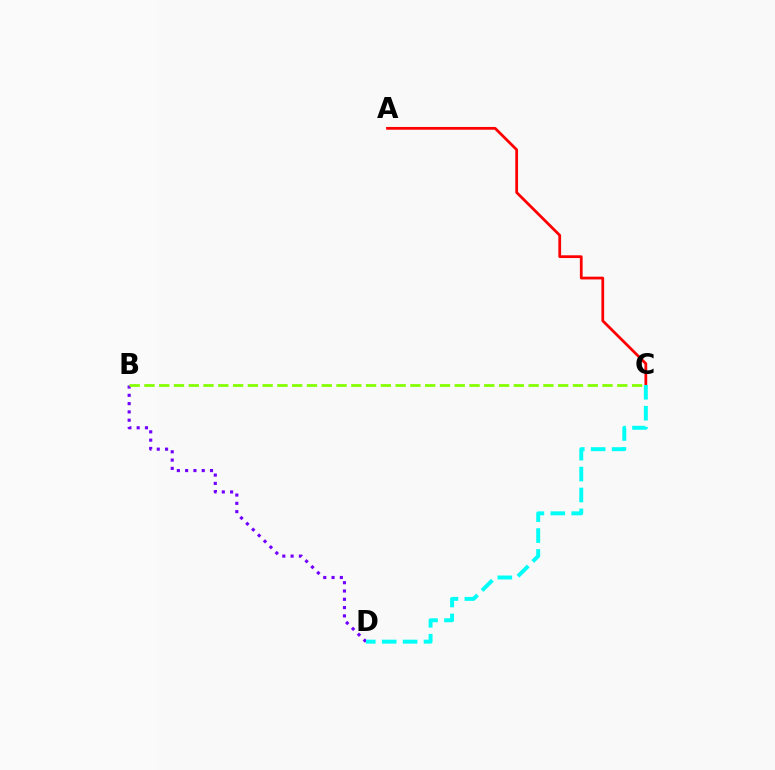{('B', 'D'): [{'color': '#7200ff', 'line_style': 'dotted', 'thickness': 2.25}], ('A', 'C'): [{'color': '#ff0000', 'line_style': 'solid', 'thickness': 1.99}], ('C', 'D'): [{'color': '#00fff6', 'line_style': 'dashed', 'thickness': 2.84}], ('B', 'C'): [{'color': '#84ff00', 'line_style': 'dashed', 'thickness': 2.01}]}